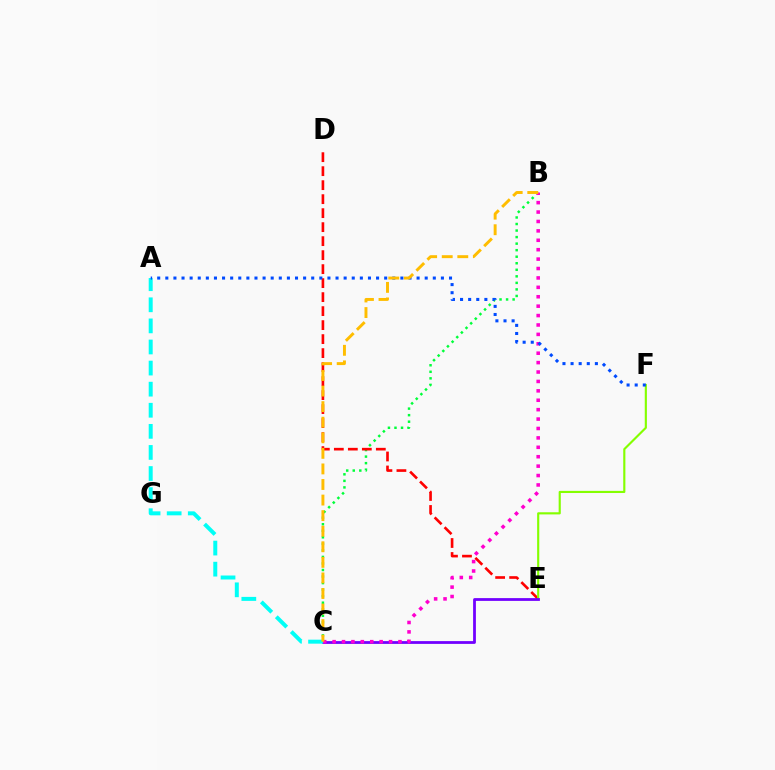{('B', 'C'): [{'color': '#00ff39', 'line_style': 'dotted', 'thickness': 1.78}, {'color': '#ff00cf', 'line_style': 'dotted', 'thickness': 2.56}, {'color': '#ffbd00', 'line_style': 'dashed', 'thickness': 2.12}], ('D', 'E'): [{'color': '#ff0000', 'line_style': 'dashed', 'thickness': 1.9}], ('E', 'F'): [{'color': '#84ff00', 'line_style': 'solid', 'thickness': 1.54}], ('C', 'E'): [{'color': '#7200ff', 'line_style': 'solid', 'thickness': 2.01}], ('A', 'C'): [{'color': '#00fff6', 'line_style': 'dashed', 'thickness': 2.87}], ('A', 'F'): [{'color': '#004bff', 'line_style': 'dotted', 'thickness': 2.2}]}